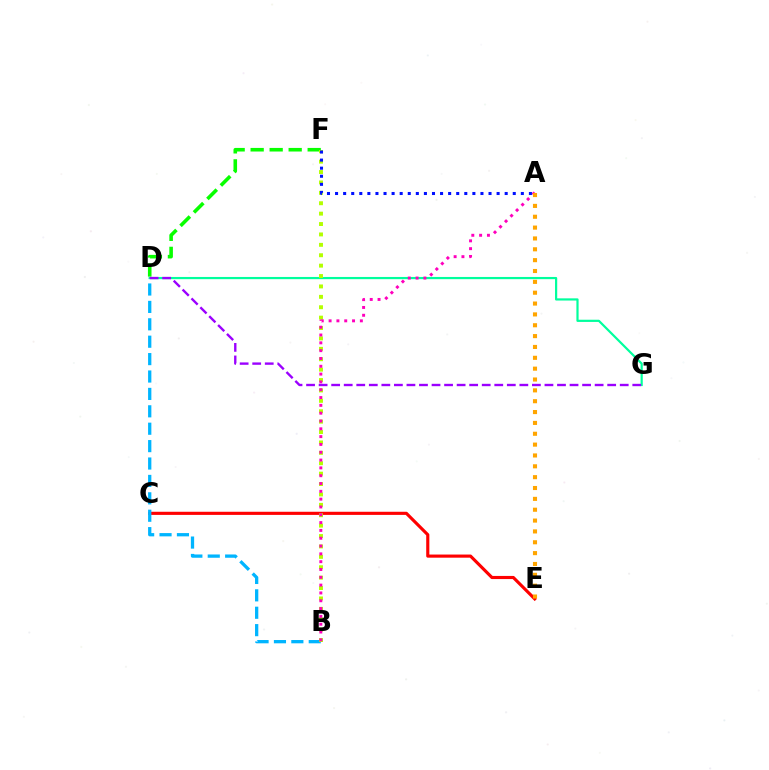{('D', 'G'): [{'color': '#00ff9d', 'line_style': 'solid', 'thickness': 1.58}, {'color': '#9b00ff', 'line_style': 'dashed', 'thickness': 1.7}], ('C', 'E'): [{'color': '#ff0000', 'line_style': 'solid', 'thickness': 2.26}], ('D', 'F'): [{'color': '#08ff00', 'line_style': 'dashed', 'thickness': 2.58}], ('B', 'D'): [{'color': '#00b5ff', 'line_style': 'dashed', 'thickness': 2.36}], ('B', 'F'): [{'color': '#b3ff00', 'line_style': 'dotted', 'thickness': 2.83}], ('A', 'B'): [{'color': '#ff00bd', 'line_style': 'dotted', 'thickness': 2.12}], ('A', 'E'): [{'color': '#ffa500', 'line_style': 'dotted', 'thickness': 2.95}], ('A', 'F'): [{'color': '#0010ff', 'line_style': 'dotted', 'thickness': 2.19}]}